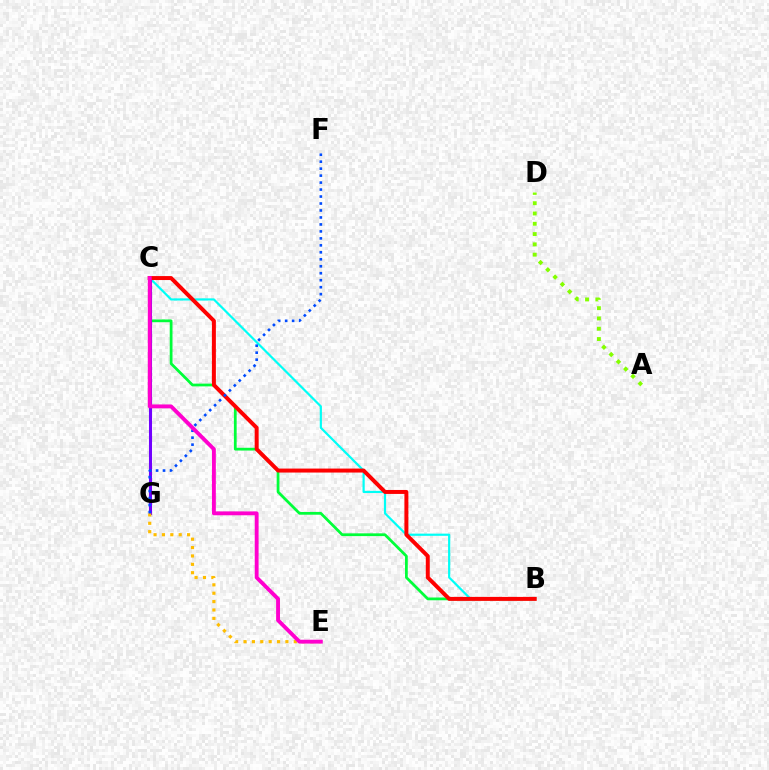{('B', 'C'): [{'color': '#00fff6', 'line_style': 'solid', 'thickness': 1.58}, {'color': '#00ff39', 'line_style': 'solid', 'thickness': 1.98}, {'color': '#ff0000', 'line_style': 'solid', 'thickness': 2.86}], ('C', 'G'): [{'color': '#7200ff', 'line_style': 'solid', 'thickness': 2.21}], ('E', 'G'): [{'color': '#ffbd00', 'line_style': 'dotted', 'thickness': 2.28}], ('F', 'G'): [{'color': '#004bff', 'line_style': 'dotted', 'thickness': 1.89}], ('A', 'D'): [{'color': '#84ff00', 'line_style': 'dotted', 'thickness': 2.8}], ('C', 'E'): [{'color': '#ff00cf', 'line_style': 'solid', 'thickness': 2.79}]}